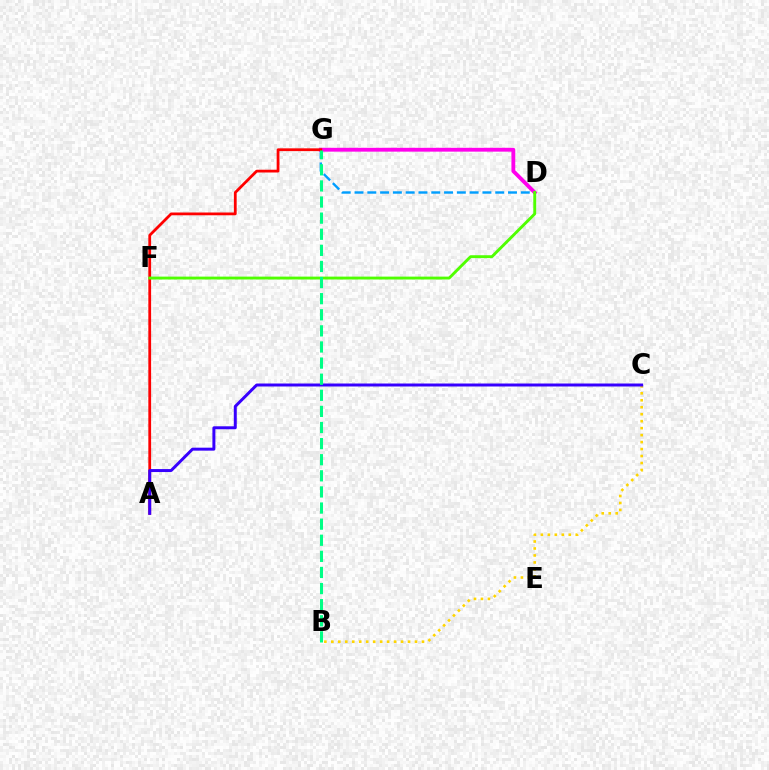{('D', 'G'): [{'color': '#009eff', 'line_style': 'dashed', 'thickness': 1.74}, {'color': '#ff00ed', 'line_style': 'solid', 'thickness': 2.76}], ('A', 'G'): [{'color': '#ff0000', 'line_style': 'solid', 'thickness': 2.0}], ('B', 'C'): [{'color': '#ffd500', 'line_style': 'dotted', 'thickness': 1.89}], ('A', 'C'): [{'color': '#3700ff', 'line_style': 'solid', 'thickness': 2.14}], ('D', 'F'): [{'color': '#4fff00', 'line_style': 'solid', 'thickness': 2.07}], ('B', 'G'): [{'color': '#00ff86', 'line_style': 'dashed', 'thickness': 2.19}]}